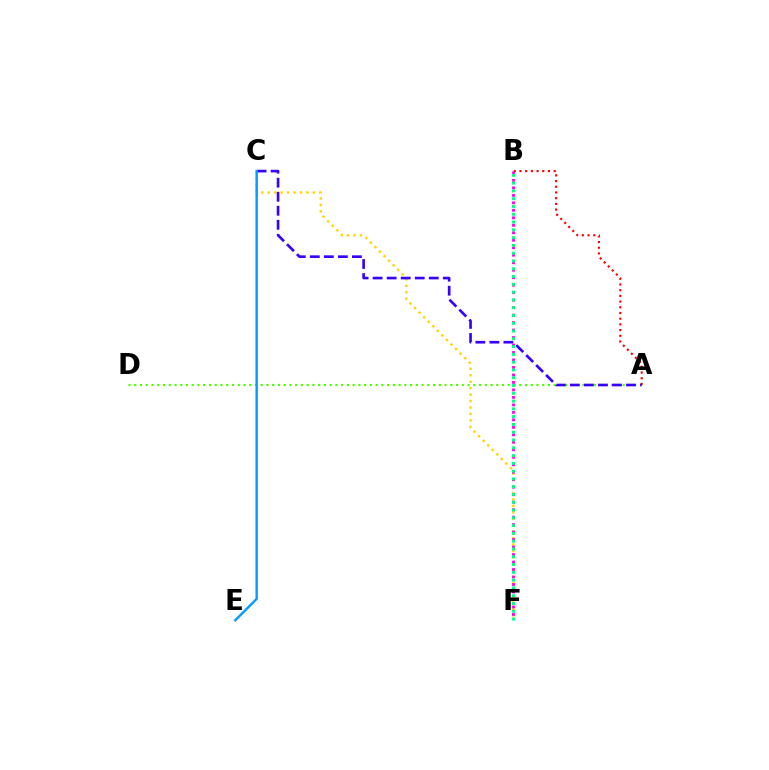{('C', 'F'): [{'color': '#ffd500', 'line_style': 'dotted', 'thickness': 1.75}], ('A', 'D'): [{'color': '#4fff00', 'line_style': 'dotted', 'thickness': 1.56}], ('A', 'B'): [{'color': '#ff0000', 'line_style': 'dotted', 'thickness': 1.55}], ('A', 'C'): [{'color': '#3700ff', 'line_style': 'dashed', 'thickness': 1.91}], ('B', 'F'): [{'color': '#ff00ed', 'line_style': 'dotted', 'thickness': 2.03}, {'color': '#00ff86', 'line_style': 'dotted', 'thickness': 2.11}], ('C', 'E'): [{'color': '#009eff', 'line_style': 'solid', 'thickness': 1.74}]}